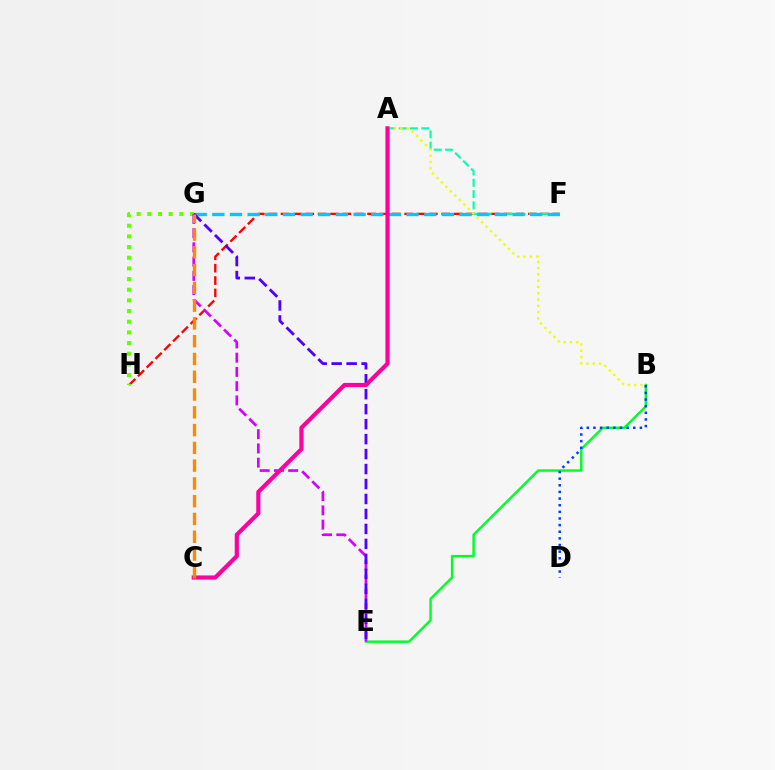{('F', 'H'): [{'color': '#ff0000', 'line_style': 'dashed', 'thickness': 1.68}], ('B', 'E'): [{'color': '#00ff27', 'line_style': 'solid', 'thickness': 1.76}], ('A', 'F'): [{'color': '#00ffaf', 'line_style': 'dashed', 'thickness': 1.53}], ('B', 'D'): [{'color': '#003fff', 'line_style': 'dotted', 'thickness': 1.8}], ('G', 'H'): [{'color': '#66ff00', 'line_style': 'dotted', 'thickness': 2.9}], ('E', 'G'): [{'color': '#d600ff', 'line_style': 'dashed', 'thickness': 1.94}, {'color': '#4f00ff', 'line_style': 'dashed', 'thickness': 2.03}], ('F', 'G'): [{'color': '#00c7ff', 'line_style': 'dashed', 'thickness': 2.4}], ('A', 'B'): [{'color': '#eeff00', 'line_style': 'dotted', 'thickness': 1.71}], ('A', 'C'): [{'color': '#ff00a0', 'line_style': 'solid', 'thickness': 2.99}], ('C', 'G'): [{'color': '#ff8800', 'line_style': 'dashed', 'thickness': 2.41}]}